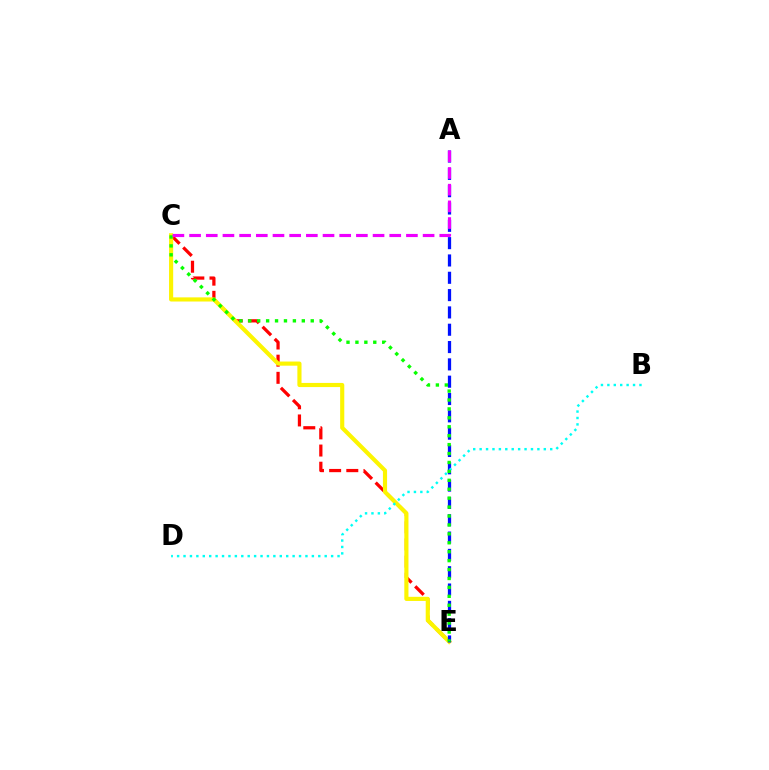{('C', 'E'): [{'color': '#ff0000', 'line_style': 'dashed', 'thickness': 2.33}, {'color': '#fcf500', 'line_style': 'solid', 'thickness': 2.98}, {'color': '#08ff00', 'line_style': 'dotted', 'thickness': 2.42}], ('A', 'E'): [{'color': '#0010ff', 'line_style': 'dashed', 'thickness': 2.35}], ('B', 'D'): [{'color': '#00fff6', 'line_style': 'dotted', 'thickness': 1.74}], ('A', 'C'): [{'color': '#ee00ff', 'line_style': 'dashed', 'thickness': 2.27}]}